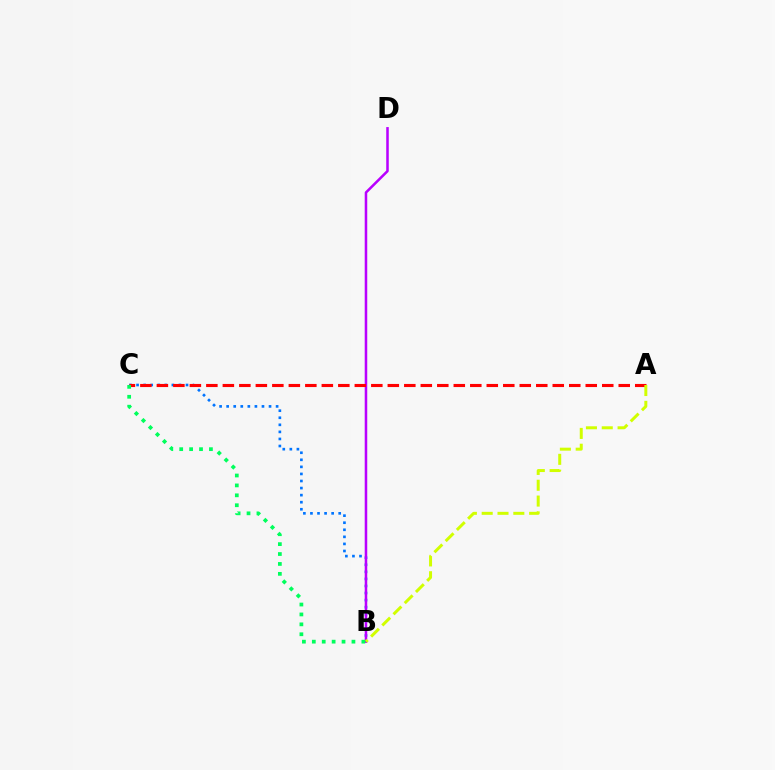{('B', 'C'): [{'color': '#0074ff', 'line_style': 'dotted', 'thickness': 1.92}, {'color': '#00ff5c', 'line_style': 'dotted', 'thickness': 2.69}], ('B', 'D'): [{'color': '#b900ff', 'line_style': 'solid', 'thickness': 1.82}], ('A', 'C'): [{'color': '#ff0000', 'line_style': 'dashed', 'thickness': 2.24}], ('A', 'B'): [{'color': '#d1ff00', 'line_style': 'dashed', 'thickness': 2.15}]}